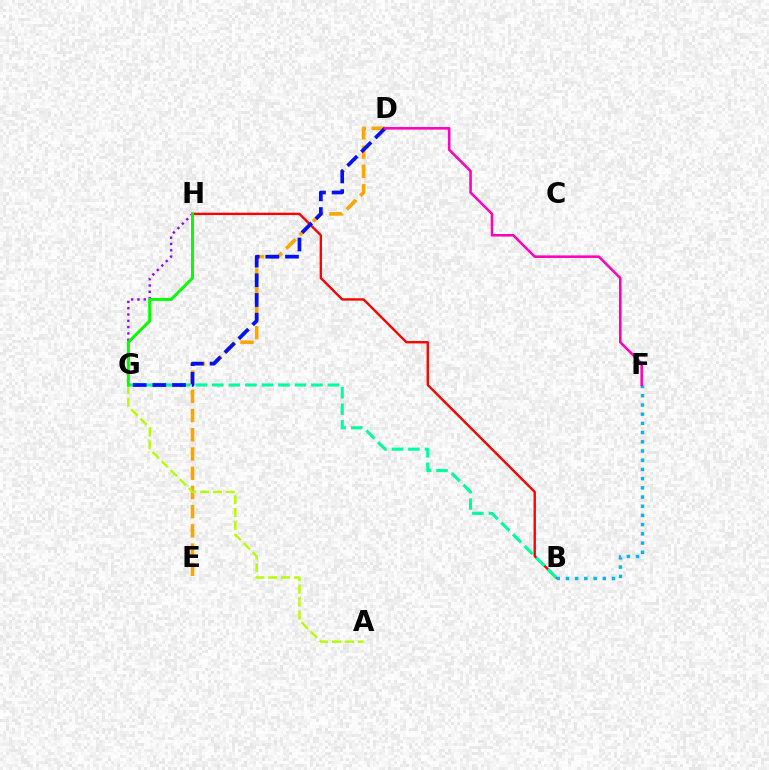{('D', 'E'): [{'color': '#ffa500', 'line_style': 'dashed', 'thickness': 2.61}], ('A', 'G'): [{'color': '#b3ff00', 'line_style': 'dashed', 'thickness': 1.74}], ('G', 'H'): [{'color': '#9b00ff', 'line_style': 'dotted', 'thickness': 1.71}, {'color': '#08ff00', 'line_style': 'solid', 'thickness': 2.17}], ('B', 'H'): [{'color': '#ff0000', 'line_style': 'solid', 'thickness': 1.71}], ('B', 'G'): [{'color': '#00ff9d', 'line_style': 'dashed', 'thickness': 2.24}], ('D', 'G'): [{'color': '#0010ff', 'line_style': 'dashed', 'thickness': 2.67}], ('B', 'F'): [{'color': '#00b5ff', 'line_style': 'dotted', 'thickness': 2.5}], ('D', 'F'): [{'color': '#ff00bd', 'line_style': 'solid', 'thickness': 1.84}]}